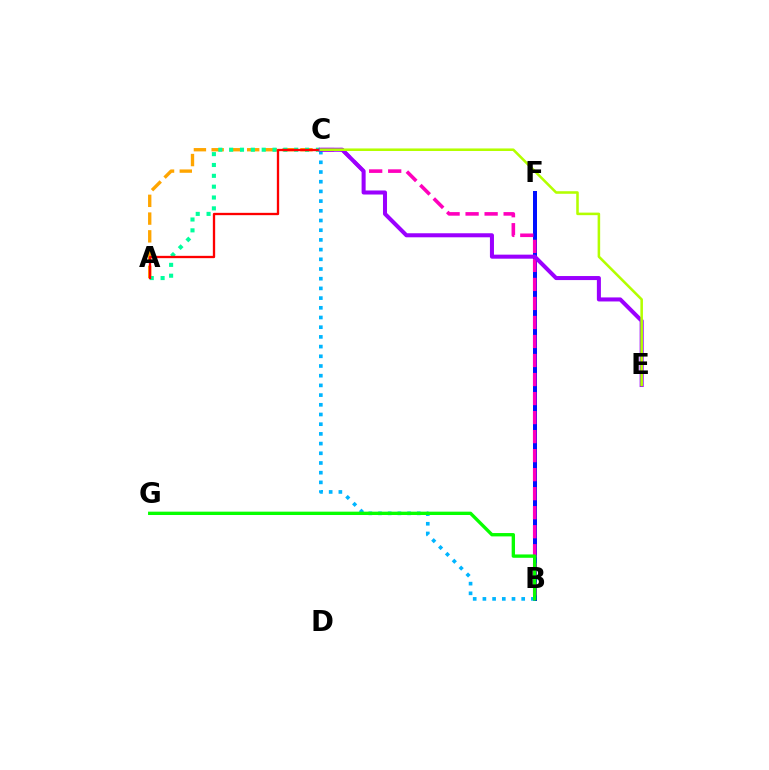{('A', 'C'): [{'color': '#ffa500', 'line_style': 'dashed', 'thickness': 2.41}, {'color': '#00ff9d', 'line_style': 'dotted', 'thickness': 2.95}, {'color': '#ff0000', 'line_style': 'solid', 'thickness': 1.67}], ('B', 'F'): [{'color': '#0010ff', 'line_style': 'solid', 'thickness': 2.88}], ('B', 'C'): [{'color': '#ff00bd', 'line_style': 'dashed', 'thickness': 2.58}, {'color': '#00b5ff', 'line_style': 'dotted', 'thickness': 2.64}], ('C', 'E'): [{'color': '#9b00ff', 'line_style': 'solid', 'thickness': 2.91}, {'color': '#b3ff00', 'line_style': 'solid', 'thickness': 1.84}], ('B', 'G'): [{'color': '#08ff00', 'line_style': 'solid', 'thickness': 2.41}]}